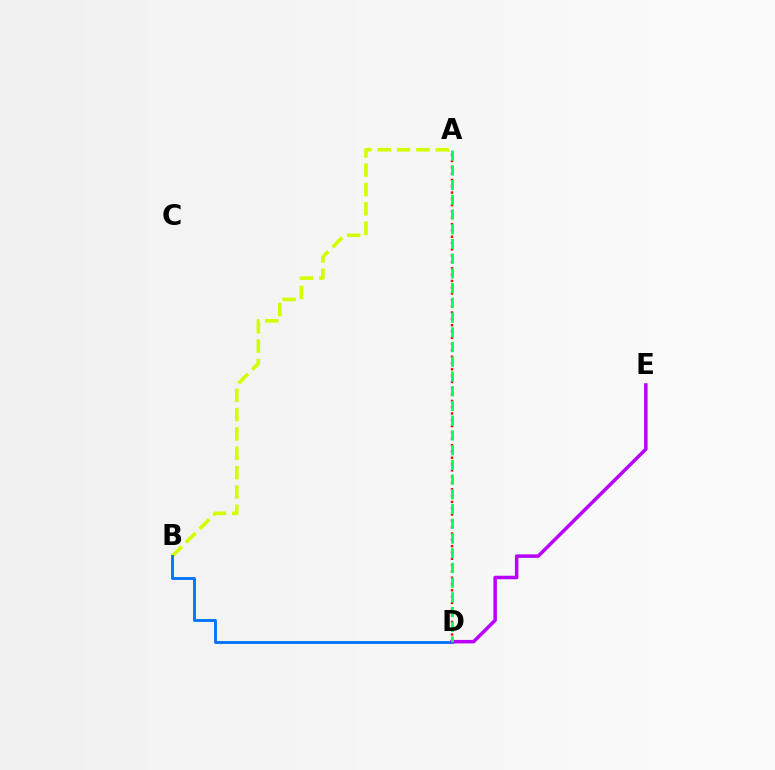{('A', 'B'): [{'color': '#d1ff00', 'line_style': 'dashed', 'thickness': 2.63}], ('A', 'D'): [{'color': '#ff0000', 'line_style': 'dotted', 'thickness': 1.72}, {'color': '#00ff5c', 'line_style': 'dashed', 'thickness': 2.0}], ('B', 'D'): [{'color': '#0074ff', 'line_style': 'solid', 'thickness': 2.05}], ('D', 'E'): [{'color': '#b900ff', 'line_style': 'solid', 'thickness': 2.52}]}